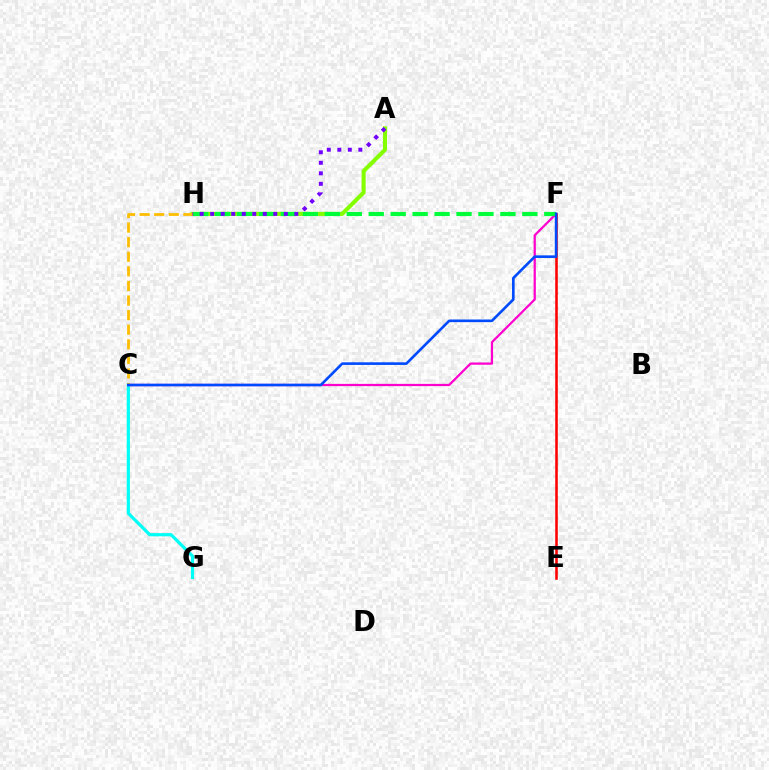{('C', 'G'): [{'color': '#00fff6', 'line_style': 'solid', 'thickness': 2.29}], ('C', 'F'): [{'color': '#ff00cf', 'line_style': 'solid', 'thickness': 1.61}, {'color': '#004bff', 'line_style': 'solid', 'thickness': 1.89}], ('A', 'H'): [{'color': '#84ff00', 'line_style': 'solid', 'thickness': 2.93}, {'color': '#7200ff', 'line_style': 'dotted', 'thickness': 2.86}], ('C', 'H'): [{'color': '#ffbd00', 'line_style': 'dashed', 'thickness': 1.98}], ('F', 'H'): [{'color': '#00ff39', 'line_style': 'dashed', 'thickness': 2.98}], ('E', 'F'): [{'color': '#ff0000', 'line_style': 'solid', 'thickness': 1.85}]}